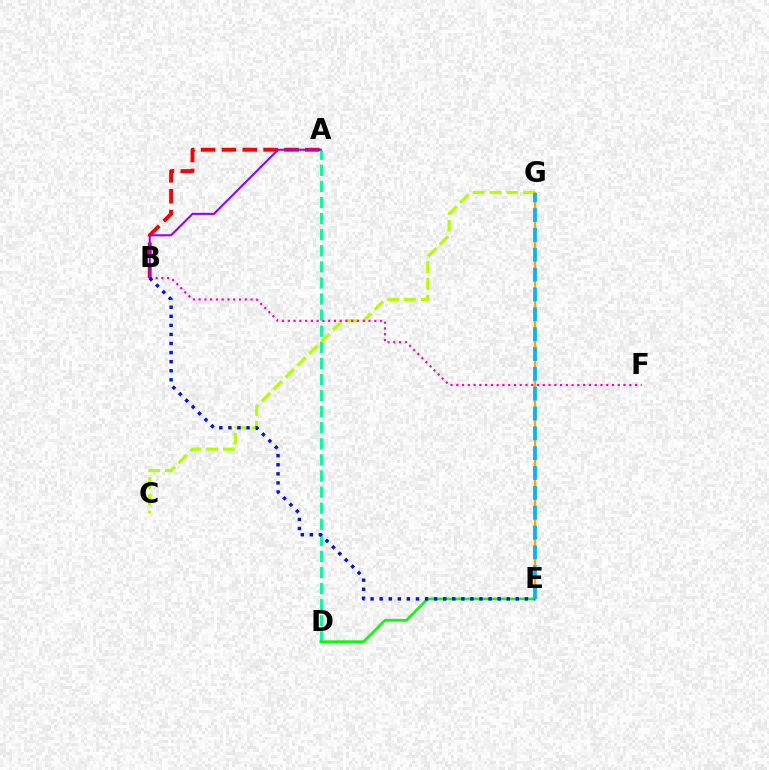{('A', 'B'): [{'color': '#ff0000', 'line_style': 'dashed', 'thickness': 2.83}, {'color': '#9b00ff', 'line_style': 'solid', 'thickness': 1.51}], ('A', 'D'): [{'color': '#00ff9d', 'line_style': 'dashed', 'thickness': 2.19}], ('C', 'G'): [{'color': '#b3ff00', 'line_style': 'dashed', 'thickness': 2.27}], ('B', 'F'): [{'color': '#ff00bd', 'line_style': 'dotted', 'thickness': 1.57}], ('D', 'E'): [{'color': '#08ff00', 'line_style': 'solid', 'thickness': 1.95}], ('E', 'G'): [{'color': '#ffa500', 'line_style': 'solid', 'thickness': 1.75}, {'color': '#00b5ff', 'line_style': 'dashed', 'thickness': 2.7}], ('B', 'E'): [{'color': '#0010ff', 'line_style': 'dotted', 'thickness': 2.47}]}